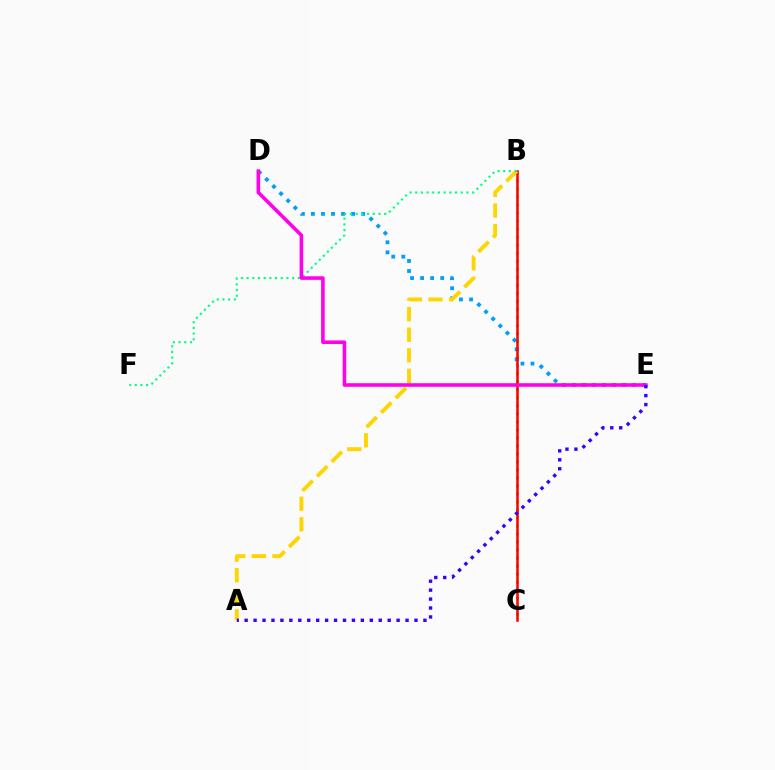{('B', 'C'): [{'color': '#4fff00', 'line_style': 'dotted', 'thickness': 2.18}, {'color': '#ff0000', 'line_style': 'solid', 'thickness': 1.82}], ('D', 'E'): [{'color': '#009eff', 'line_style': 'dotted', 'thickness': 2.73}, {'color': '#ff00ed', 'line_style': 'solid', 'thickness': 2.57}], ('A', 'B'): [{'color': '#ffd500', 'line_style': 'dashed', 'thickness': 2.8}], ('B', 'F'): [{'color': '#00ff86', 'line_style': 'dotted', 'thickness': 1.55}], ('A', 'E'): [{'color': '#3700ff', 'line_style': 'dotted', 'thickness': 2.43}]}